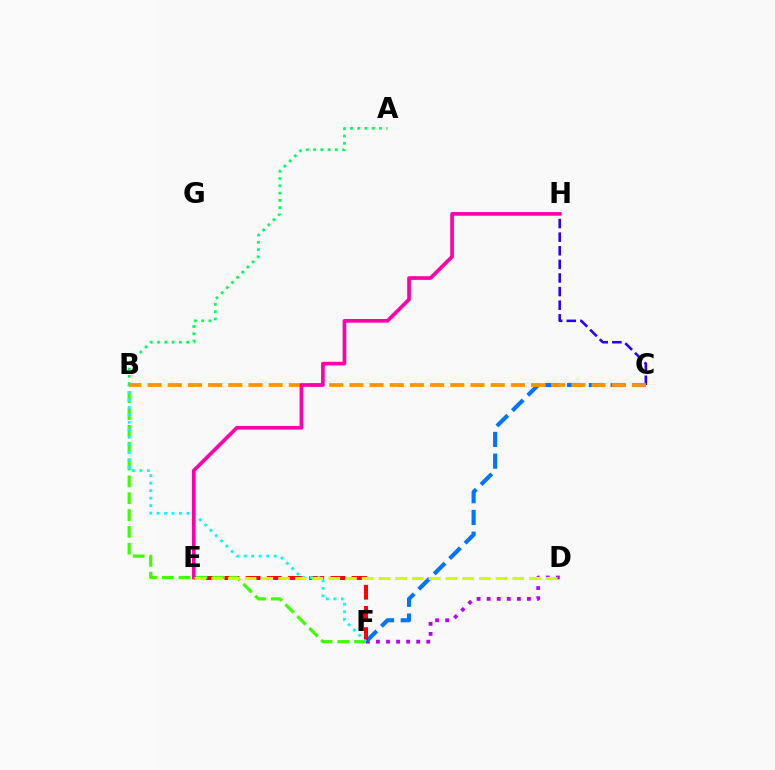{('A', 'B'): [{'color': '#00ff5c', 'line_style': 'dotted', 'thickness': 1.98}], ('D', 'F'): [{'color': '#b900ff', 'line_style': 'dotted', 'thickness': 2.73}], ('C', 'F'): [{'color': '#0074ff', 'line_style': 'dashed', 'thickness': 2.95}], ('E', 'F'): [{'color': '#ff0000', 'line_style': 'dashed', 'thickness': 2.88}], ('B', 'F'): [{'color': '#3dff00', 'line_style': 'dashed', 'thickness': 2.29}, {'color': '#00fff6', 'line_style': 'dotted', 'thickness': 2.04}], ('C', 'H'): [{'color': '#2500ff', 'line_style': 'dashed', 'thickness': 1.85}], ('B', 'C'): [{'color': '#ff9400', 'line_style': 'dashed', 'thickness': 2.74}], ('E', 'H'): [{'color': '#ff00ac', 'line_style': 'solid', 'thickness': 2.65}], ('D', 'E'): [{'color': '#d1ff00', 'line_style': 'dashed', 'thickness': 2.27}]}